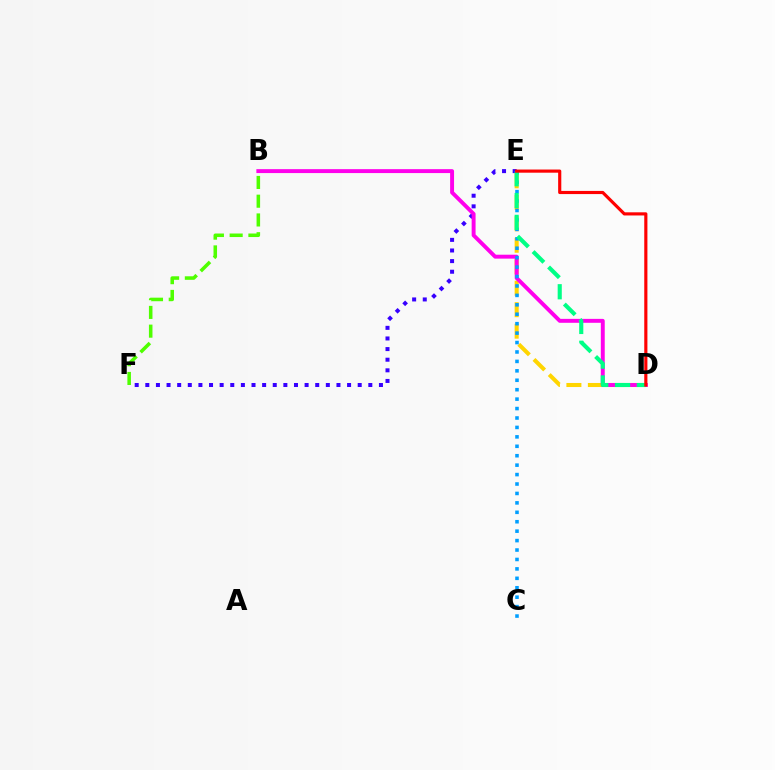{('E', 'F'): [{'color': '#3700ff', 'line_style': 'dotted', 'thickness': 2.89}], ('D', 'E'): [{'color': '#ffd500', 'line_style': 'dashed', 'thickness': 2.92}, {'color': '#00ff86', 'line_style': 'dashed', 'thickness': 2.96}, {'color': '#ff0000', 'line_style': 'solid', 'thickness': 2.27}], ('B', 'D'): [{'color': '#ff00ed', 'line_style': 'solid', 'thickness': 2.82}], ('C', 'E'): [{'color': '#009eff', 'line_style': 'dotted', 'thickness': 2.56}], ('B', 'F'): [{'color': '#4fff00', 'line_style': 'dashed', 'thickness': 2.55}]}